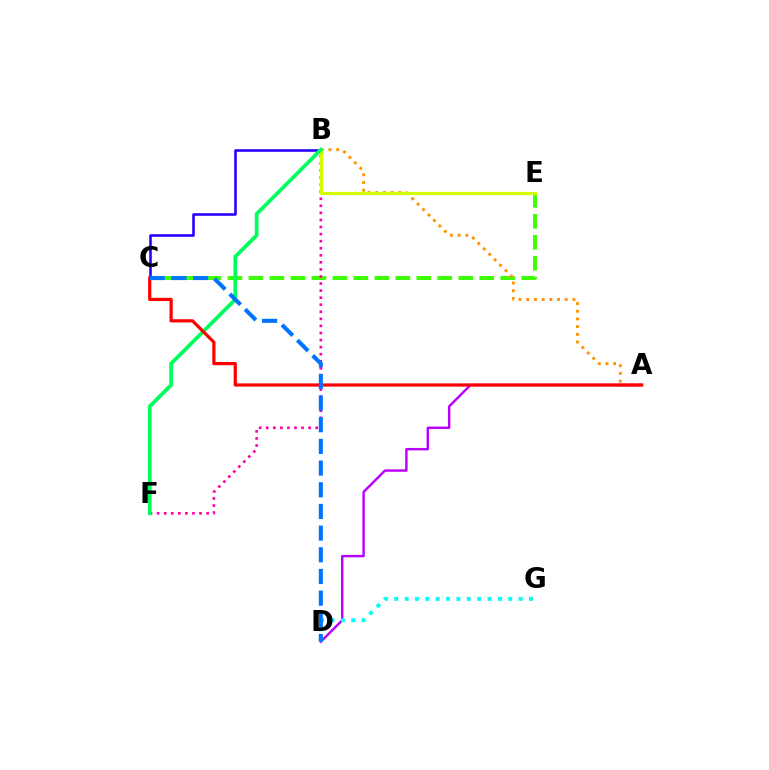{('C', 'E'): [{'color': '#3dff00', 'line_style': 'dashed', 'thickness': 2.85}], ('A', 'B'): [{'color': '#ff9400', 'line_style': 'dotted', 'thickness': 2.09}], ('A', 'D'): [{'color': '#b900ff', 'line_style': 'solid', 'thickness': 1.74}], ('B', 'C'): [{'color': '#2500ff', 'line_style': 'solid', 'thickness': 1.86}], ('B', 'F'): [{'color': '#ff00ac', 'line_style': 'dotted', 'thickness': 1.92}, {'color': '#00ff5c', 'line_style': 'solid', 'thickness': 2.69}], ('B', 'E'): [{'color': '#d1ff00', 'line_style': 'solid', 'thickness': 2.29}], ('A', 'C'): [{'color': '#ff0000', 'line_style': 'solid', 'thickness': 2.32}], ('D', 'G'): [{'color': '#00fff6', 'line_style': 'dotted', 'thickness': 2.82}], ('C', 'D'): [{'color': '#0074ff', 'line_style': 'dashed', 'thickness': 2.94}]}